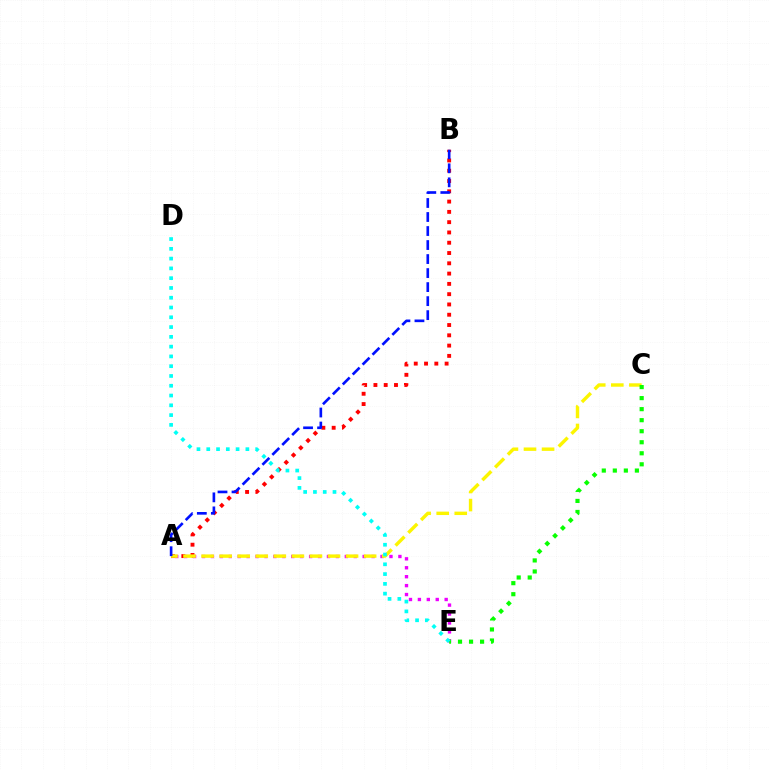{('A', 'B'): [{'color': '#ff0000', 'line_style': 'dotted', 'thickness': 2.79}, {'color': '#0010ff', 'line_style': 'dashed', 'thickness': 1.9}], ('A', 'E'): [{'color': '#ee00ff', 'line_style': 'dotted', 'thickness': 2.43}], ('A', 'C'): [{'color': '#fcf500', 'line_style': 'dashed', 'thickness': 2.45}], ('C', 'E'): [{'color': '#08ff00', 'line_style': 'dotted', 'thickness': 3.0}], ('D', 'E'): [{'color': '#00fff6', 'line_style': 'dotted', 'thickness': 2.66}]}